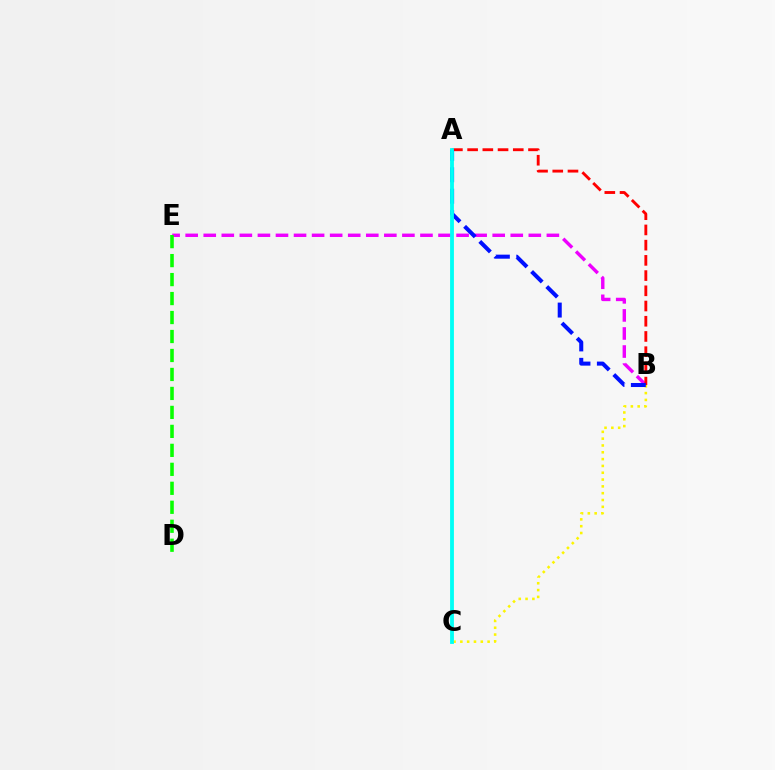{('B', 'E'): [{'color': '#ee00ff', 'line_style': 'dashed', 'thickness': 2.45}], ('B', 'C'): [{'color': '#fcf500', 'line_style': 'dotted', 'thickness': 1.85}], ('D', 'E'): [{'color': '#08ff00', 'line_style': 'dashed', 'thickness': 2.58}], ('A', 'B'): [{'color': '#ff0000', 'line_style': 'dashed', 'thickness': 2.07}, {'color': '#0010ff', 'line_style': 'dashed', 'thickness': 2.91}], ('A', 'C'): [{'color': '#00fff6', 'line_style': 'solid', 'thickness': 2.75}]}